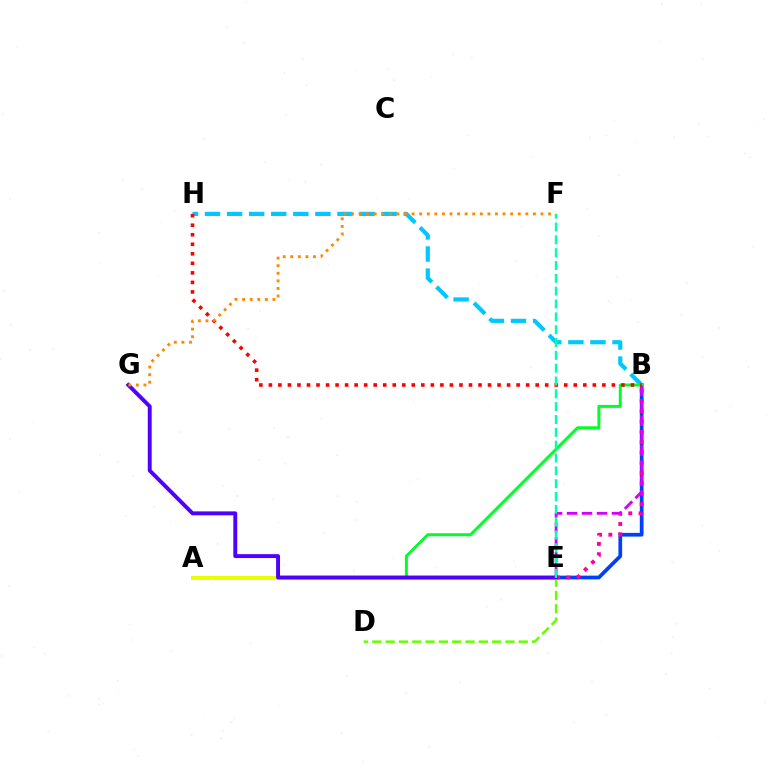{('B', 'E'): [{'color': '#003fff', 'line_style': 'solid', 'thickness': 2.68}, {'color': '#ff00a0', 'line_style': 'dotted', 'thickness': 2.8}, {'color': '#d600ff', 'line_style': 'dashed', 'thickness': 2.03}], ('B', 'H'): [{'color': '#00c7ff', 'line_style': 'dashed', 'thickness': 3.0}, {'color': '#ff0000', 'line_style': 'dotted', 'thickness': 2.59}], ('A', 'B'): [{'color': '#00ff27', 'line_style': 'solid', 'thickness': 2.15}], ('D', 'E'): [{'color': '#66ff00', 'line_style': 'dashed', 'thickness': 1.81}], ('A', 'E'): [{'color': '#eeff00', 'line_style': 'solid', 'thickness': 2.8}], ('E', 'G'): [{'color': '#4f00ff', 'line_style': 'solid', 'thickness': 2.82}], ('E', 'F'): [{'color': '#00ffaf', 'line_style': 'dashed', 'thickness': 1.74}], ('F', 'G'): [{'color': '#ff8800', 'line_style': 'dotted', 'thickness': 2.06}]}